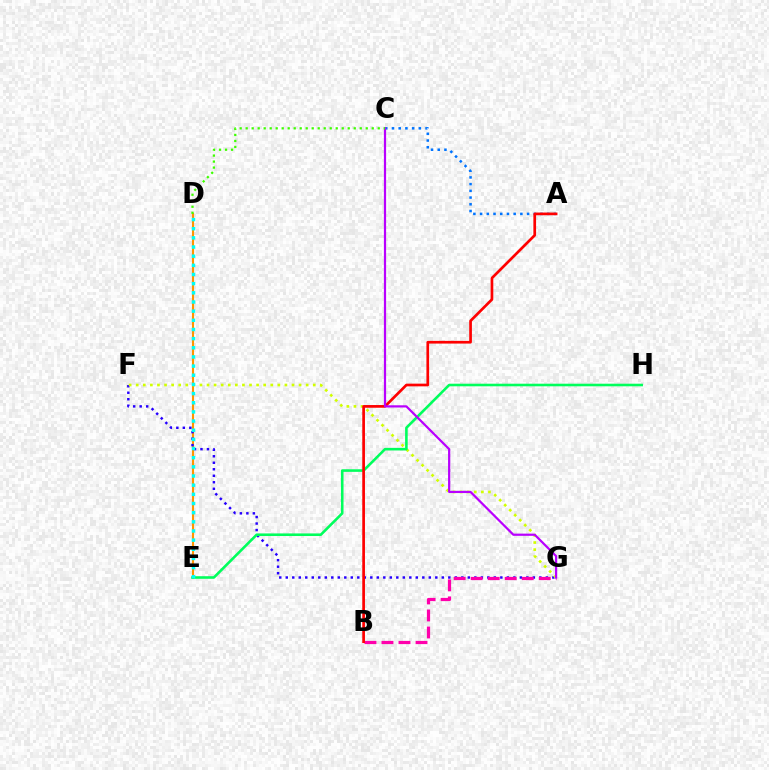{('D', 'E'): [{'color': '#ff9400', 'line_style': 'solid', 'thickness': 1.52}, {'color': '#00fff6', 'line_style': 'dotted', 'thickness': 2.49}], ('F', 'G'): [{'color': '#2500ff', 'line_style': 'dotted', 'thickness': 1.77}, {'color': '#d1ff00', 'line_style': 'dotted', 'thickness': 1.92}], ('A', 'C'): [{'color': '#0074ff', 'line_style': 'dotted', 'thickness': 1.82}], ('B', 'G'): [{'color': '#ff00ac', 'line_style': 'dashed', 'thickness': 2.31}], ('E', 'H'): [{'color': '#00ff5c', 'line_style': 'solid', 'thickness': 1.87}], ('A', 'B'): [{'color': '#ff0000', 'line_style': 'solid', 'thickness': 1.94}], ('C', 'G'): [{'color': '#b900ff', 'line_style': 'solid', 'thickness': 1.59}], ('C', 'D'): [{'color': '#3dff00', 'line_style': 'dotted', 'thickness': 1.63}]}